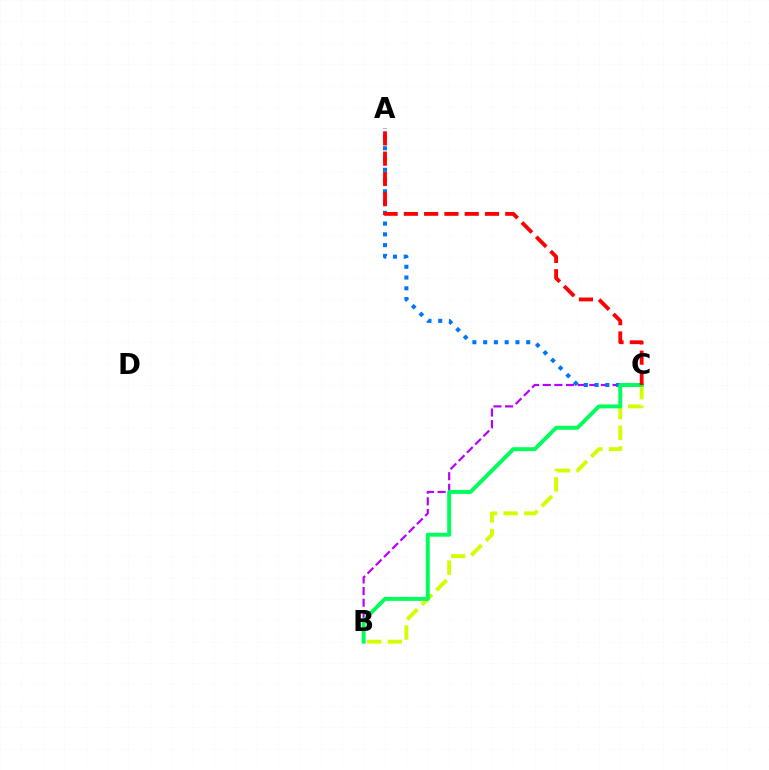{('B', 'C'): [{'color': '#b900ff', 'line_style': 'dashed', 'thickness': 1.58}, {'color': '#d1ff00', 'line_style': 'dashed', 'thickness': 2.8}, {'color': '#00ff5c', 'line_style': 'solid', 'thickness': 2.83}], ('A', 'C'): [{'color': '#0074ff', 'line_style': 'dotted', 'thickness': 2.92}, {'color': '#ff0000', 'line_style': 'dashed', 'thickness': 2.75}]}